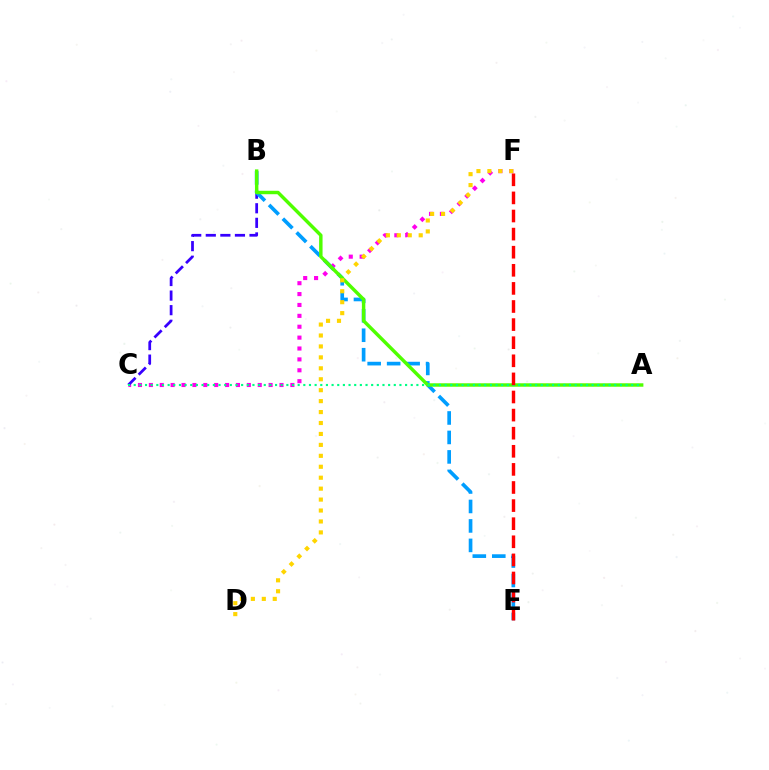{('C', 'F'): [{'color': '#ff00ed', 'line_style': 'dotted', 'thickness': 2.96}], ('B', 'C'): [{'color': '#3700ff', 'line_style': 'dashed', 'thickness': 1.98}], ('B', 'E'): [{'color': '#009eff', 'line_style': 'dashed', 'thickness': 2.64}], ('A', 'B'): [{'color': '#4fff00', 'line_style': 'solid', 'thickness': 2.47}], ('D', 'F'): [{'color': '#ffd500', 'line_style': 'dotted', 'thickness': 2.97}], ('A', 'C'): [{'color': '#00ff86', 'line_style': 'dotted', 'thickness': 1.54}], ('E', 'F'): [{'color': '#ff0000', 'line_style': 'dashed', 'thickness': 2.46}]}